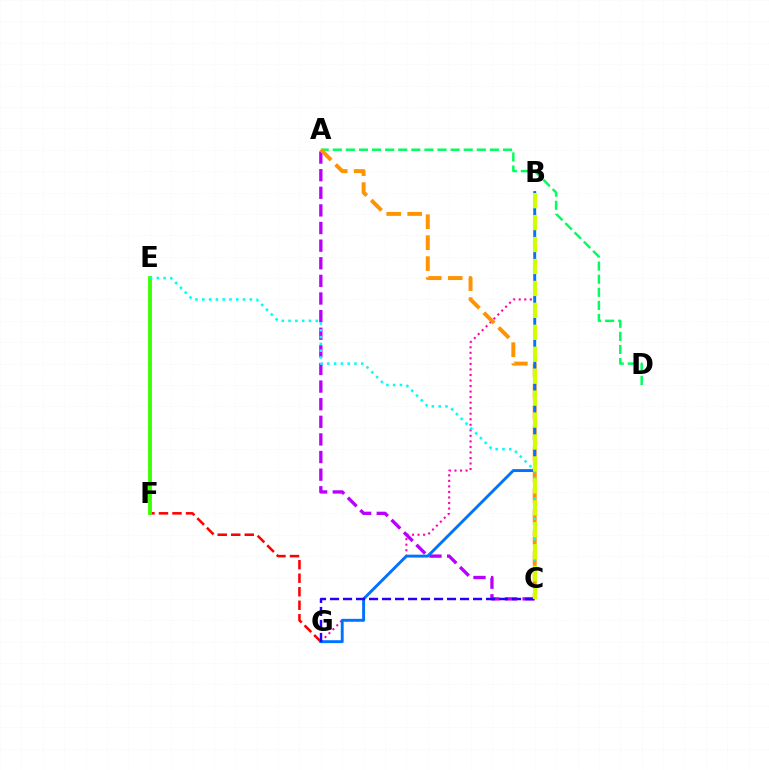{('B', 'G'): [{'color': '#ff00ac', 'line_style': 'dotted', 'thickness': 1.5}, {'color': '#0074ff', 'line_style': 'solid', 'thickness': 2.09}], ('A', 'D'): [{'color': '#00ff5c', 'line_style': 'dashed', 'thickness': 1.78}], ('A', 'C'): [{'color': '#b900ff', 'line_style': 'dashed', 'thickness': 2.39}, {'color': '#ff9400', 'line_style': 'dashed', 'thickness': 2.84}], ('F', 'G'): [{'color': '#ff0000', 'line_style': 'dashed', 'thickness': 1.84}], ('E', 'F'): [{'color': '#3dff00', 'line_style': 'solid', 'thickness': 2.78}], ('C', 'E'): [{'color': '#00fff6', 'line_style': 'dotted', 'thickness': 1.85}], ('C', 'G'): [{'color': '#2500ff', 'line_style': 'dashed', 'thickness': 1.77}], ('B', 'C'): [{'color': '#d1ff00', 'line_style': 'dashed', 'thickness': 2.98}]}